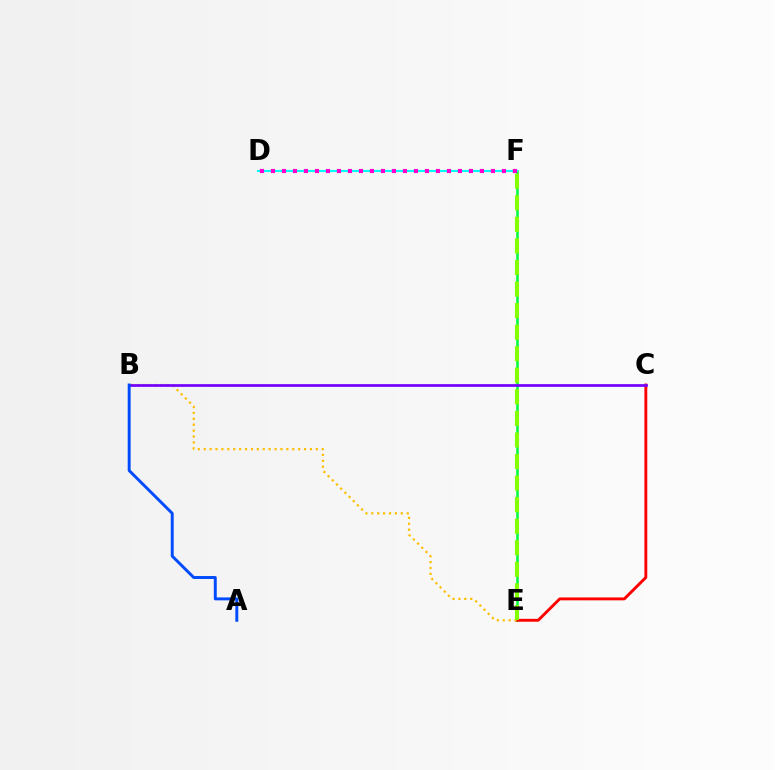{('E', 'F'): [{'color': '#00ff39', 'line_style': 'solid', 'thickness': 1.82}, {'color': '#84ff00', 'line_style': 'dashed', 'thickness': 2.93}], ('C', 'E'): [{'color': '#ff0000', 'line_style': 'solid', 'thickness': 2.08}], ('D', 'F'): [{'color': '#00fff6', 'line_style': 'solid', 'thickness': 1.52}, {'color': '#ff00cf', 'line_style': 'dotted', 'thickness': 2.99}], ('B', 'E'): [{'color': '#ffbd00', 'line_style': 'dotted', 'thickness': 1.6}], ('B', 'C'): [{'color': '#7200ff', 'line_style': 'solid', 'thickness': 1.95}], ('A', 'B'): [{'color': '#004bff', 'line_style': 'solid', 'thickness': 2.12}]}